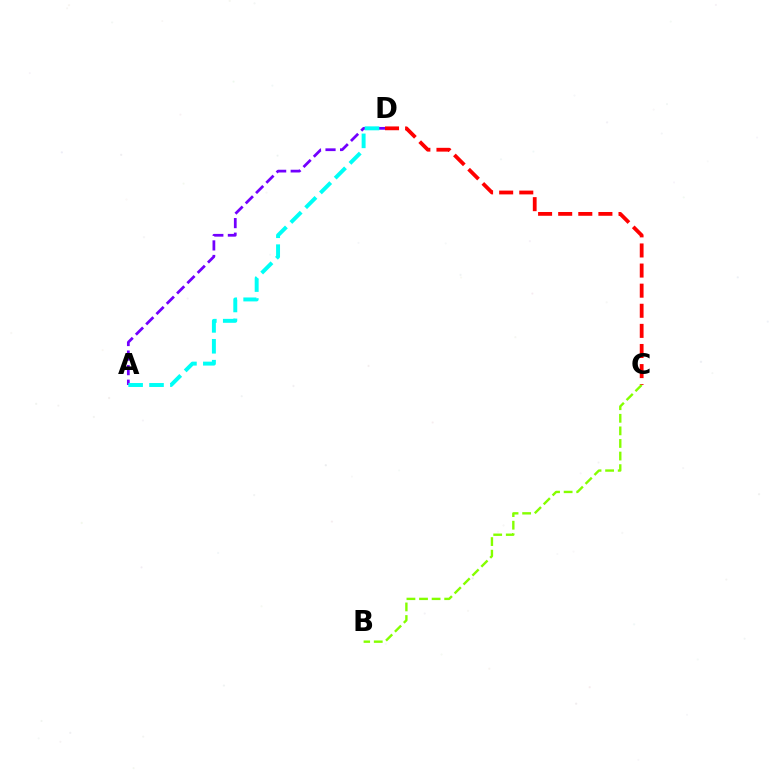{('A', 'D'): [{'color': '#7200ff', 'line_style': 'dashed', 'thickness': 1.98}, {'color': '#00fff6', 'line_style': 'dashed', 'thickness': 2.84}], ('C', 'D'): [{'color': '#ff0000', 'line_style': 'dashed', 'thickness': 2.73}], ('B', 'C'): [{'color': '#84ff00', 'line_style': 'dashed', 'thickness': 1.71}]}